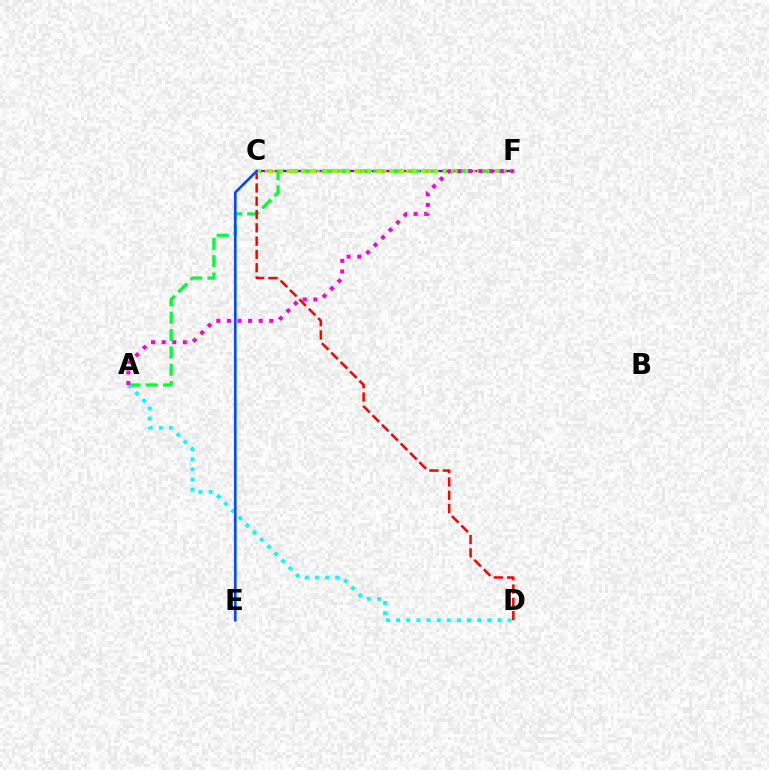{('C', 'F'): [{'color': '#7200ff', 'line_style': 'solid', 'thickness': 1.64}, {'color': '#ffbd00', 'line_style': 'dotted', 'thickness': 2.02}, {'color': '#84ff00', 'line_style': 'dotted', 'thickness': 2.99}], ('A', 'F'): [{'color': '#00ff39', 'line_style': 'dashed', 'thickness': 2.36}, {'color': '#ff00cf', 'line_style': 'dotted', 'thickness': 2.88}], ('C', 'D'): [{'color': '#ff0000', 'line_style': 'dashed', 'thickness': 1.81}], ('A', 'D'): [{'color': '#00fff6', 'line_style': 'dotted', 'thickness': 2.75}], ('C', 'E'): [{'color': '#004bff', 'line_style': 'solid', 'thickness': 1.9}]}